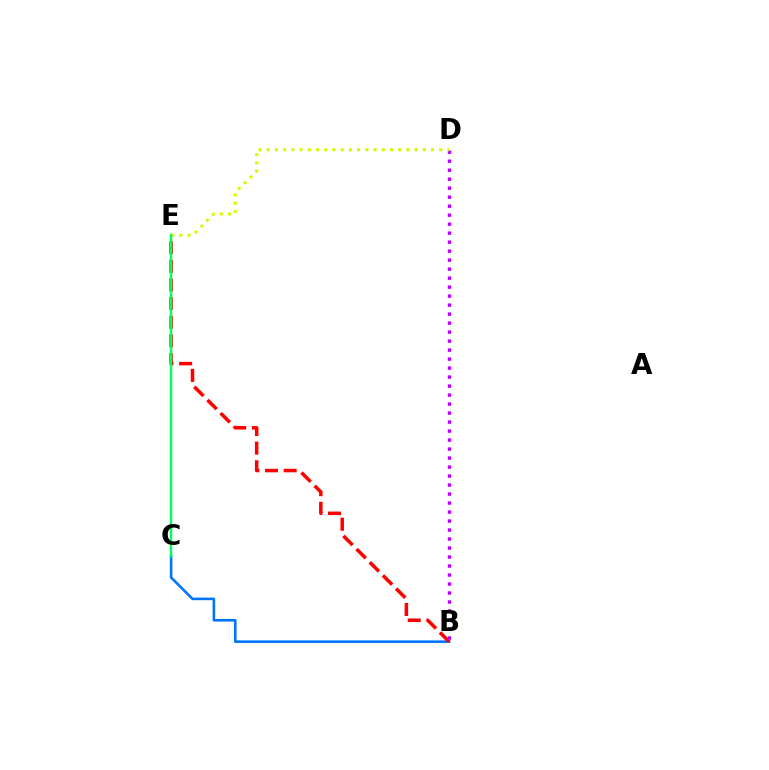{('B', 'C'): [{'color': '#0074ff', 'line_style': 'solid', 'thickness': 1.87}], ('B', 'E'): [{'color': '#ff0000', 'line_style': 'dashed', 'thickness': 2.53}], ('B', 'D'): [{'color': '#b900ff', 'line_style': 'dotted', 'thickness': 2.44}], ('D', 'E'): [{'color': '#d1ff00', 'line_style': 'dotted', 'thickness': 2.23}], ('C', 'E'): [{'color': '#00ff5c', 'line_style': 'solid', 'thickness': 1.79}]}